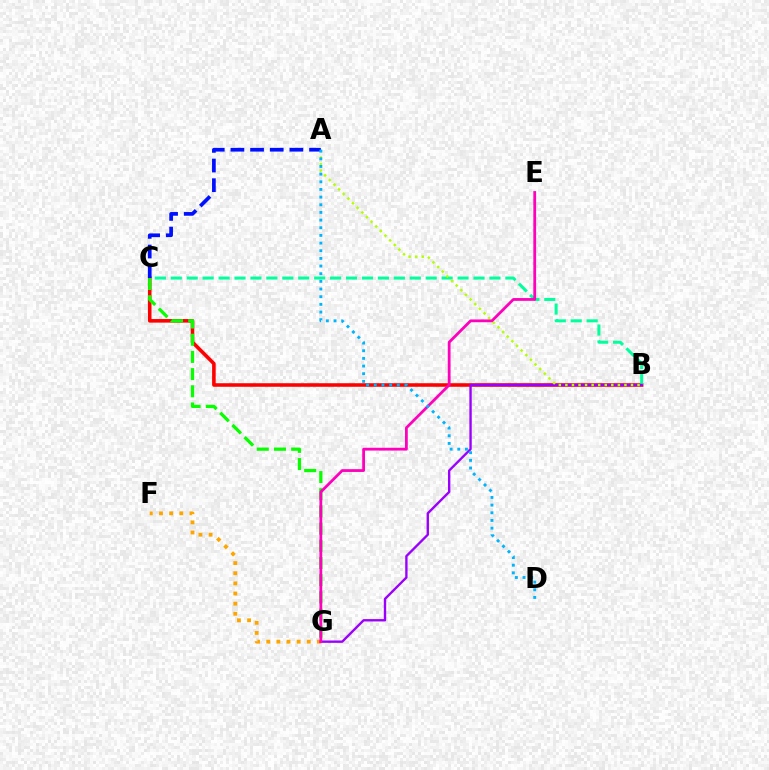{('F', 'G'): [{'color': '#ffa500', 'line_style': 'dotted', 'thickness': 2.75}], ('B', 'C'): [{'color': '#ff0000', 'line_style': 'solid', 'thickness': 2.57}, {'color': '#00ff9d', 'line_style': 'dashed', 'thickness': 2.16}], ('B', 'G'): [{'color': '#9b00ff', 'line_style': 'solid', 'thickness': 1.7}], ('C', 'G'): [{'color': '#08ff00', 'line_style': 'dashed', 'thickness': 2.33}], ('A', 'B'): [{'color': '#b3ff00', 'line_style': 'dotted', 'thickness': 1.78}], ('E', 'G'): [{'color': '#ff00bd', 'line_style': 'solid', 'thickness': 2.0}], ('A', 'C'): [{'color': '#0010ff', 'line_style': 'dashed', 'thickness': 2.67}], ('A', 'D'): [{'color': '#00b5ff', 'line_style': 'dotted', 'thickness': 2.08}]}